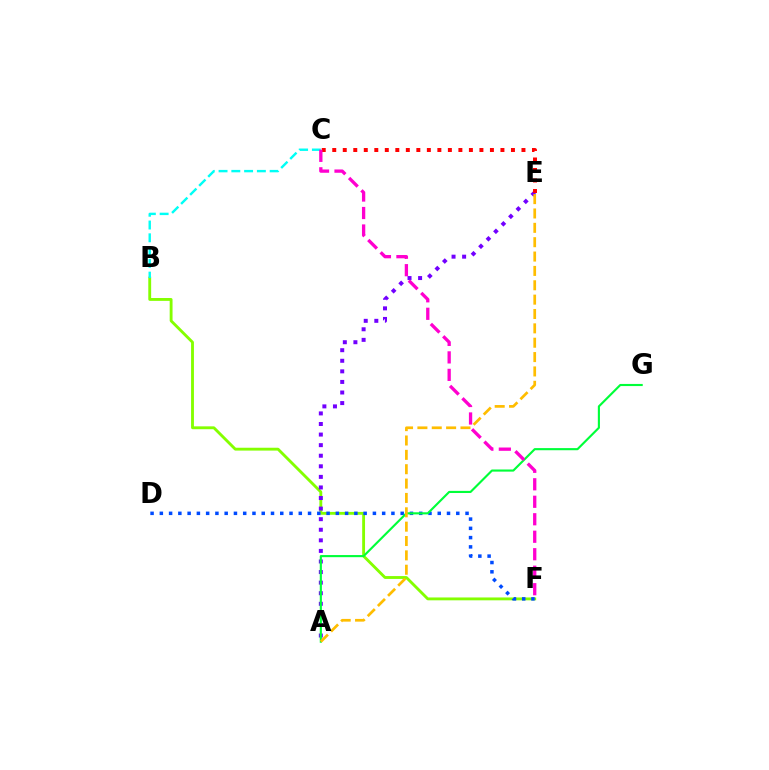{('B', 'F'): [{'color': '#84ff00', 'line_style': 'solid', 'thickness': 2.06}], ('D', 'F'): [{'color': '#004bff', 'line_style': 'dotted', 'thickness': 2.52}], ('B', 'C'): [{'color': '#00fff6', 'line_style': 'dashed', 'thickness': 1.74}], ('A', 'E'): [{'color': '#7200ff', 'line_style': 'dotted', 'thickness': 2.87}, {'color': '#ffbd00', 'line_style': 'dashed', 'thickness': 1.95}], ('A', 'G'): [{'color': '#00ff39', 'line_style': 'solid', 'thickness': 1.53}], ('C', 'E'): [{'color': '#ff0000', 'line_style': 'dotted', 'thickness': 2.86}], ('C', 'F'): [{'color': '#ff00cf', 'line_style': 'dashed', 'thickness': 2.38}]}